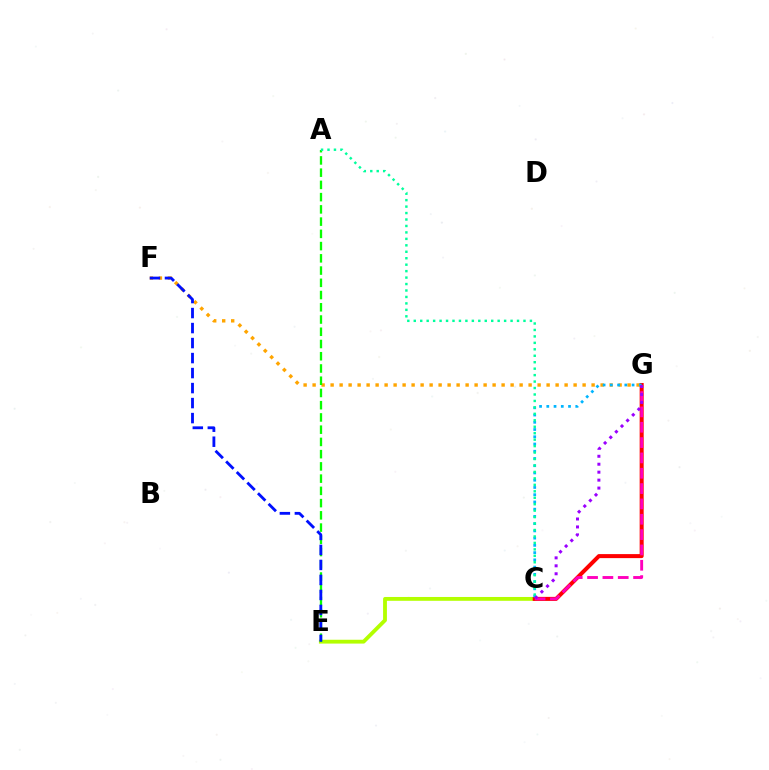{('C', 'E'): [{'color': '#b3ff00', 'line_style': 'solid', 'thickness': 2.76}], ('F', 'G'): [{'color': '#ffa500', 'line_style': 'dotted', 'thickness': 2.45}], ('A', 'E'): [{'color': '#08ff00', 'line_style': 'dashed', 'thickness': 1.66}], ('C', 'G'): [{'color': '#ff0000', 'line_style': 'solid', 'thickness': 2.89}, {'color': '#00b5ff', 'line_style': 'dotted', 'thickness': 1.97}, {'color': '#ff00bd', 'line_style': 'dashed', 'thickness': 2.08}, {'color': '#9b00ff', 'line_style': 'dotted', 'thickness': 2.16}], ('A', 'C'): [{'color': '#00ff9d', 'line_style': 'dotted', 'thickness': 1.75}], ('E', 'F'): [{'color': '#0010ff', 'line_style': 'dashed', 'thickness': 2.04}]}